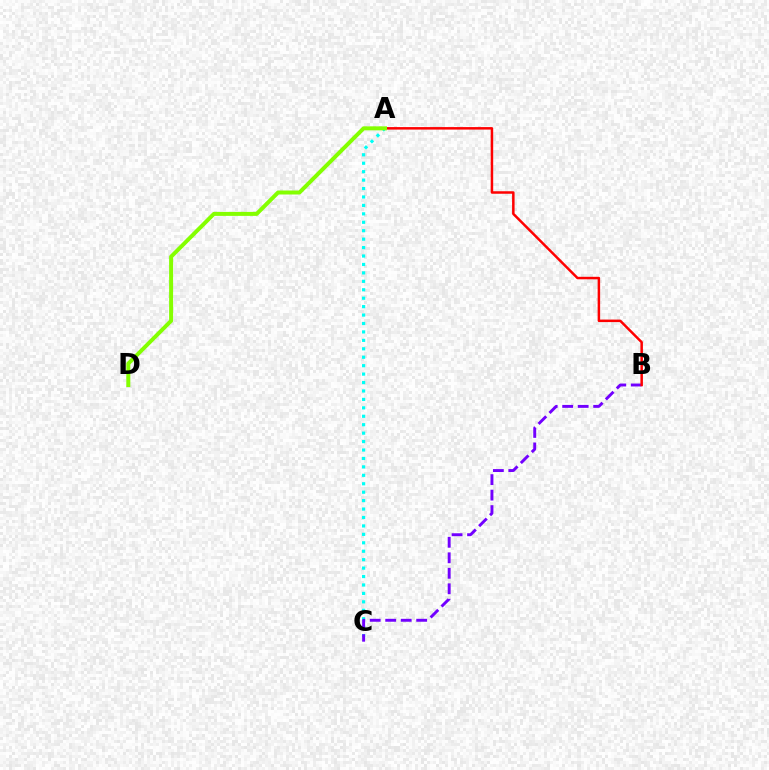{('A', 'C'): [{'color': '#00fff6', 'line_style': 'dotted', 'thickness': 2.29}], ('B', 'C'): [{'color': '#7200ff', 'line_style': 'dashed', 'thickness': 2.1}], ('A', 'B'): [{'color': '#ff0000', 'line_style': 'solid', 'thickness': 1.8}], ('A', 'D'): [{'color': '#84ff00', 'line_style': 'solid', 'thickness': 2.87}]}